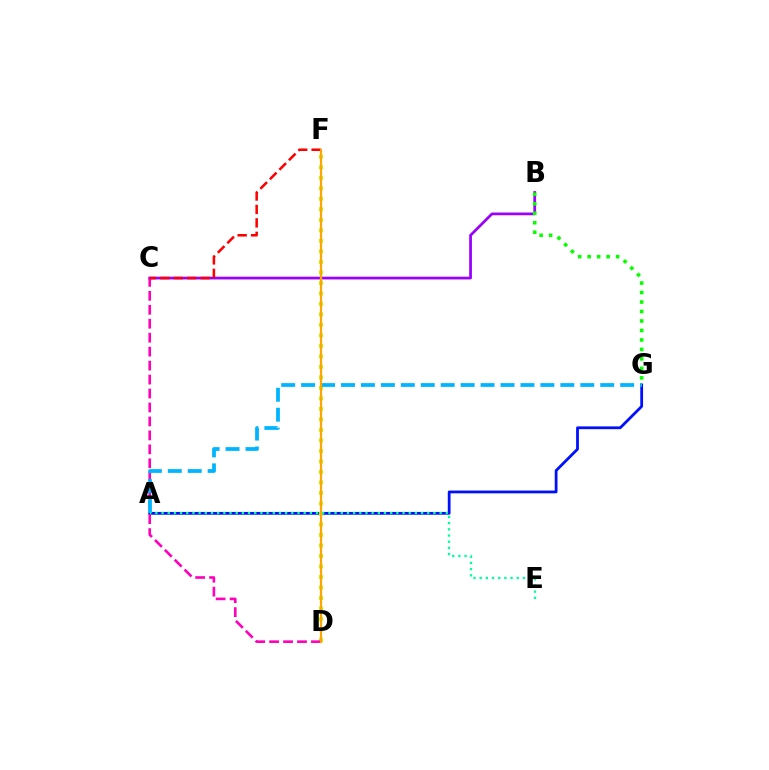{('A', 'G'): [{'color': '#0010ff', 'line_style': 'solid', 'thickness': 2.0}, {'color': '#00b5ff', 'line_style': 'dashed', 'thickness': 2.71}], ('D', 'F'): [{'color': '#b3ff00', 'line_style': 'dotted', 'thickness': 2.85}, {'color': '#ffa500', 'line_style': 'solid', 'thickness': 1.59}], ('B', 'C'): [{'color': '#9b00ff', 'line_style': 'solid', 'thickness': 1.98}], ('B', 'G'): [{'color': '#08ff00', 'line_style': 'dotted', 'thickness': 2.58}], ('C', 'D'): [{'color': '#ff00bd', 'line_style': 'dashed', 'thickness': 1.9}], ('C', 'F'): [{'color': '#ff0000', 'line_style': 'dashed', 'thickness': 1.83}], ('A', 'E'): [{'color': '#00ff9d', 'line_style': 'dotted', 'thickness': 1.68}]}